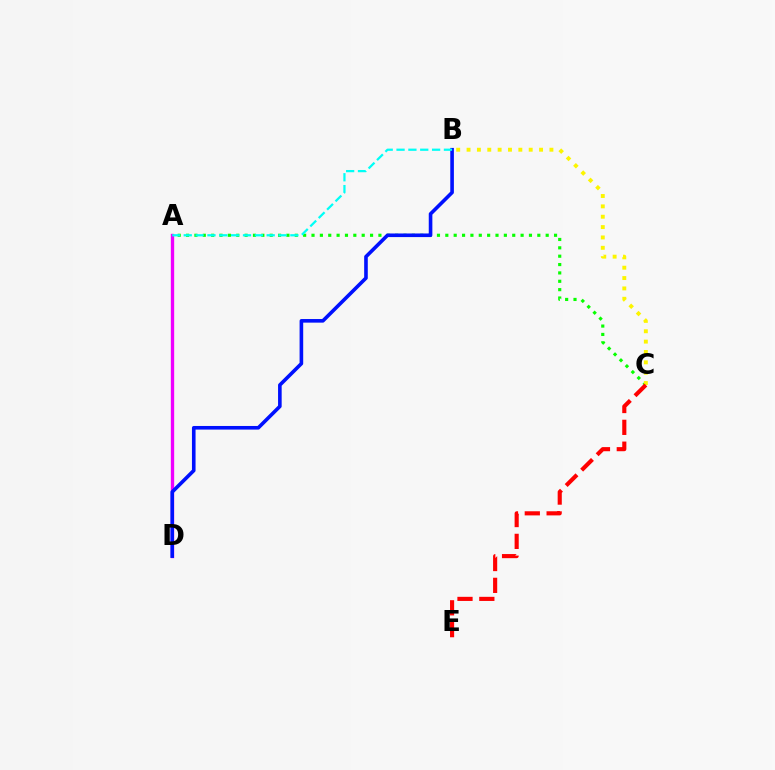{('A', 'C'): [{'color': '#08ff00', 'line_style': 'dotted', 'thickness': 2.27}], ('B', 'C'): [{'color': '#fcf500', 'line_style': 'dotted', 'thickness': 2.81}], ('A', 'D'): [{'color': '#ee00ff', 'line_style': 'solid', 'thickness': 2.4}], ('B', 'D'): [{'color': '#0010ff', 'line_style': 'solid', 'thickness': 2.6}], ('C', 'E'): [{'color': '#ff0000', 'line_style': 'dashed', 'thickness': 2.97}], ('A', 'B'): [{'color': '#00fff6', 'line_style': 'dashed', 'thickness': 1.61}]}